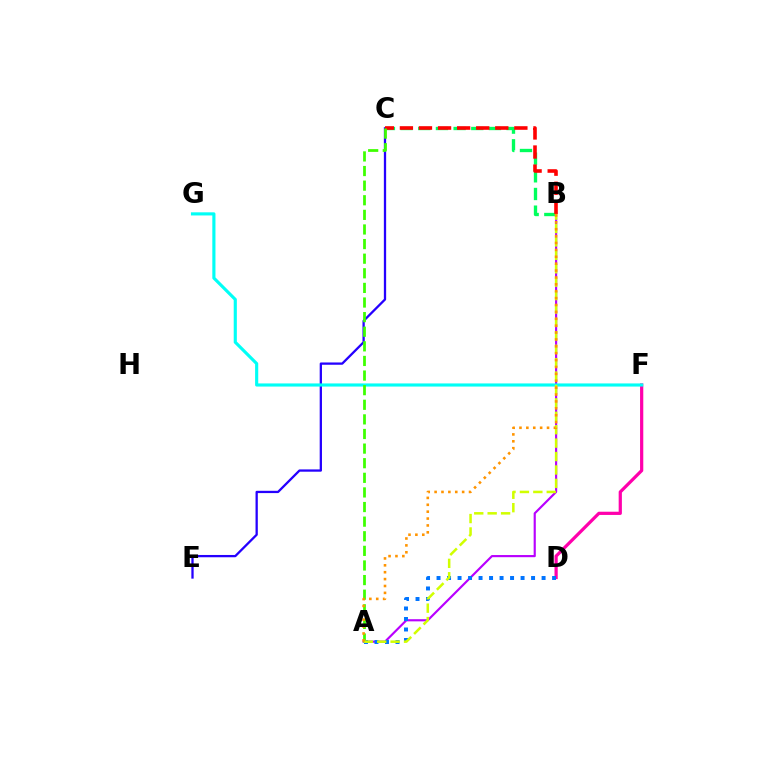{('D', 'F'): [{'color': '#ff00ac', 'line_style': 'solid', 'thickness': 2.32}], ('C', 'E'): [{'color': '#2500ff', 'line_style': 'solid', 'thickness': 1.65}], ('B', 'C'): [{'color': '#00ff5c', 'line_style': 'dashed', 'thickness': 2.4}, {'color': '#ff0000', 'line_style': 'dashed', 'thickness': 2.59}], ('A', 'B'): [{'color': '#b900ff', 'line_style': 'solid', 'thickness': 1.55}, {'color': '#d1ff00', 'line_style': 'dashed', 'thickness': 1.82}, {'color': '#ff9400', 'line_style': 'dotted', 'thickness': 1.87}], ('A', 'D'): [{'color': '#0074ff', 'line_style': 'dotted', 'thickness': 2.85}], ('F', 'G'): [{'color': '#00fff6', 'line_style': 'solid', 'thickness': 2.26}], ('A', 'C'): [{'color': '#3dff00', 'line_style': 'dashed', 'thickness': 1.98}]}